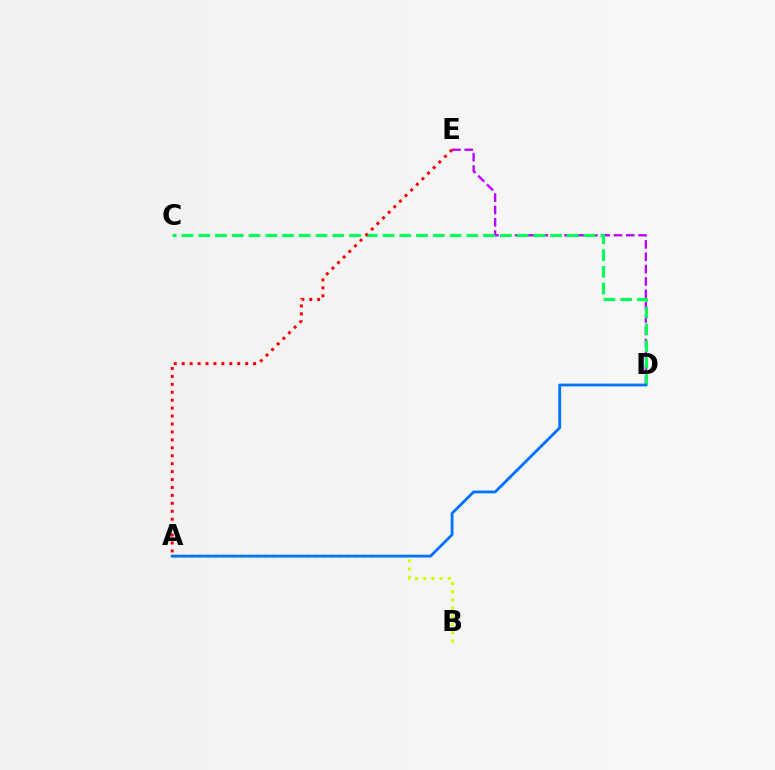{('D', 'E'): [{'color': '#b900ff', 'line_style': 'dashed', 'thickness': 1.68}], ('C', 'D'): [{'color': '#00ff5c', 'line_style': 'dashed', 'thickness': 2.28}], ('A', 'B'): [{'color': '#d1ff00', 'line_style': 'dotted', 'thickness': 2.23}], ('A', 'E'): [{'color': '#ff0000', 'line_style': 'dotted', 'thickness': 2.15}], ('A', 'D'): [{'color': '#0074ff', 'line_style': 'solid', 'thickness': 2.03}]}